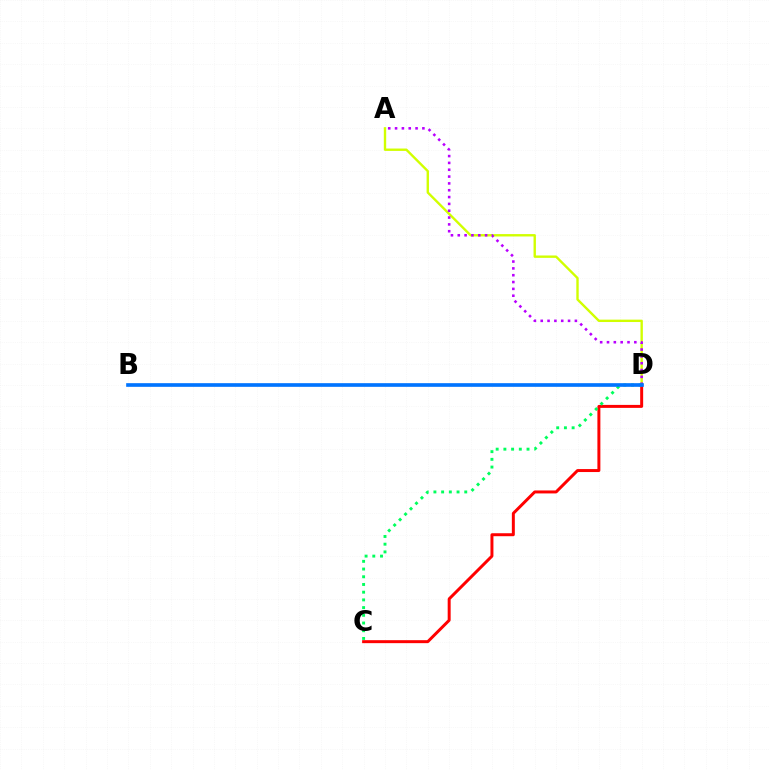{('A', 'D'): [{'color': '#d1ff00', 'line_style': 'solid', 'thickness': 1.71}, {'color': '#b900ff', 'line_style': 'dotted', 'thickness': 1.86}], ('C', 'D'): [{'color': '#ff0000', 'line_style': 'solid', 'thickness': 2.14}, {'color': '#00ff5c', 'line_style': 'dotted', 'thickness': 2.09}], ('B', 'D'): [{'color': '#0074ff', 'line_style': 'solid', 'thickness': 2.64}]}